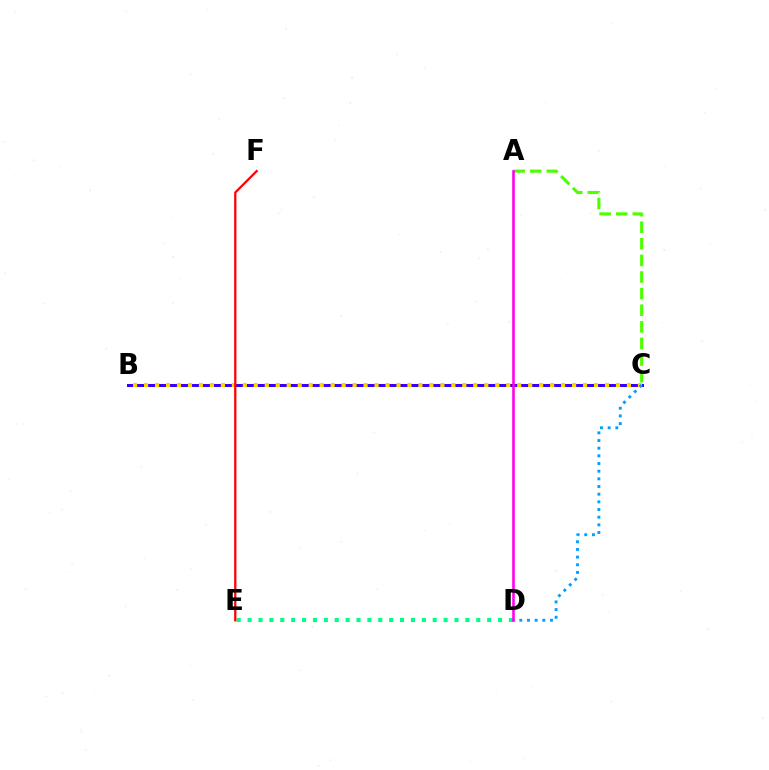{('B', 'C'): [{'color': '#3700ff', 'line_style': 'solid', 'thickness': 2.16}, {'color': '#ffd500', 'line_style': 'dotted', 'thickness': 2.98}], ('C', 'D'): [{'color': '#009eff', 'line_style': 'dotted', 'thickness': 2.08}], ('D', 'E'): [{'color': '#00ff86', 'line_style': 'dotted', 'thickness': 2.96}], ('A', 'C'): [{'color': '#4fff00', 'line_style': 'dashed', 'thickness': 2.26}], ('E', 'F'): [{'color': '#ff0000', 'line_style': 'solid', 'thickness': 1.63}], ('A', 'D'): [{'color': '#ff00ed', 'line_style': 'solid', 'thickness': 1.87}]}